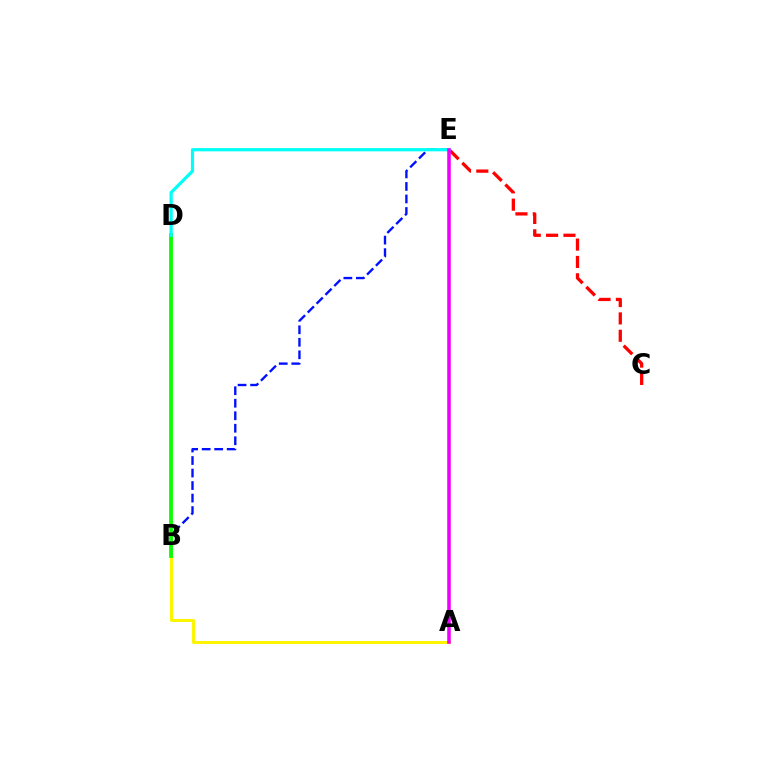{('A', 'B'): [{'color': '#fcf500', 'line_style': 'solid', 'thickness': 2.15}], ('B', 'E'): [{'color': '#0010ff', 'line_style': 'dashed', 'thickness': 1.7}], ('B', 'D'): [{'color': '#08ff00', 'line_style': 'solid', 'thickness': 2.75}], ('C', 'E'): [{'color': '#ff0000', 'line_style': 'dashed', 'thickness': 2.36}], ('D', 'E'): [{'color': '#00fff6', 'line_style': 'solid', 'thickness': 2.32}], ('A', 'E'): [{'color': '#ee00ff', 'line_style': 'solid', 'thickness': 2.56}]}